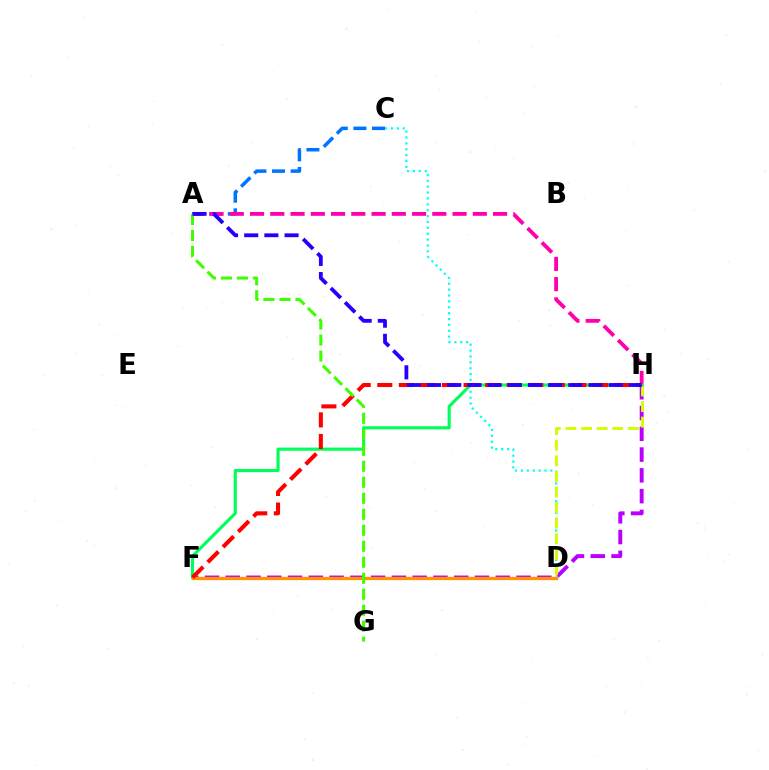{('F', 'H'): [{'color': '#b900ff', 'line_style': 'dashed', 'thickness': 2.82}, {'color': '#00ff5c', 'line_style': 'solid', 'thickness': 2.25}, {'color': '#ff0000', 'line_style': 'dashed', 'thickness': 2.93}], ('A', 'C'): [{'color': '#0074ff', 'line_style': 'dashed', 'thickness': 2.53}], ('A', 'H'): [{'color': '#ff00ac', 'line_style': 'dashed', 'thickness': 2.75}, {'color': '#2500ff', 'line_style': 'dashed', 'thickness': 2.74}], ('C', 'D'): [{'color': '#00fff6', 'line_style': 'dotted', 'thickness': 1.6}], ('D', 'H'): [{'color': '#d1ff00', 'line_style': 'dashed', 'thickness': 2.12}], ('D', 'F'): [{'color': '#ff9400', 'line_style': 'solid', 'thickness': 2.37}], ('A', 'G'): [{'color': '#3dff00', 'line_style': 'dashed', 'thickness': 2.17}]}